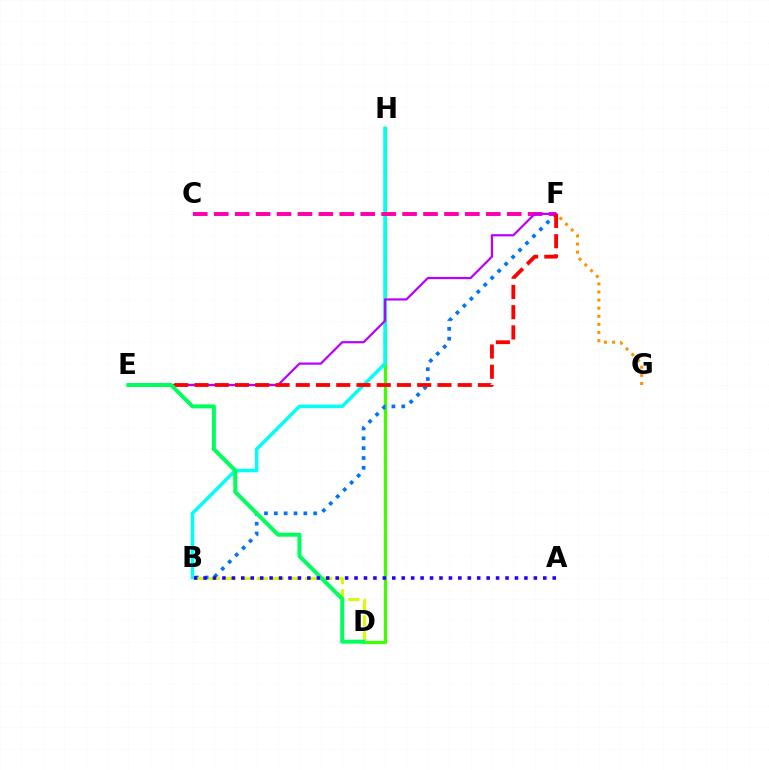{('D', 'H'): [{'color': '#3dff00', 'line_style': 'solid', 'thickness': 2.32}], ('B', 'F'): [{'color': '#0074ff', 'line_style': 'dotted', 'thickness': 2.67}], ('B', 'H'): [{'color': '#00fff6', 'line_style': 'solid', 'thickness': 2.51}], ('B', 'D'): [{'color': '#d1ff00', 'line_style': 'dashed', 'thickness': 2.18}], ('C', 'F'): [{'color': '#ff00ac', 'line_style': 'dashed', 'thickness': 2.84}], ('E', 'F'): [{'color': '#b900ff', 'line_style': 'solid', 'thickness': 1.58}, {'color': '#ff0000', 'line_style': 'dashed', 'thickness': 2.75}], ('D', 'E'): [{'color': '#00ff5c', 'line_style': 'solid', 'thickness': 2.87}], ('A', 'B'): [{'color': '#2500ff', 'line_style': 'dotted', 'thickness': 2.56}], ('F', 'G'): [{'color': '#ff9400', 'line_style': 'dotted', 'thickness': 2.2}]}